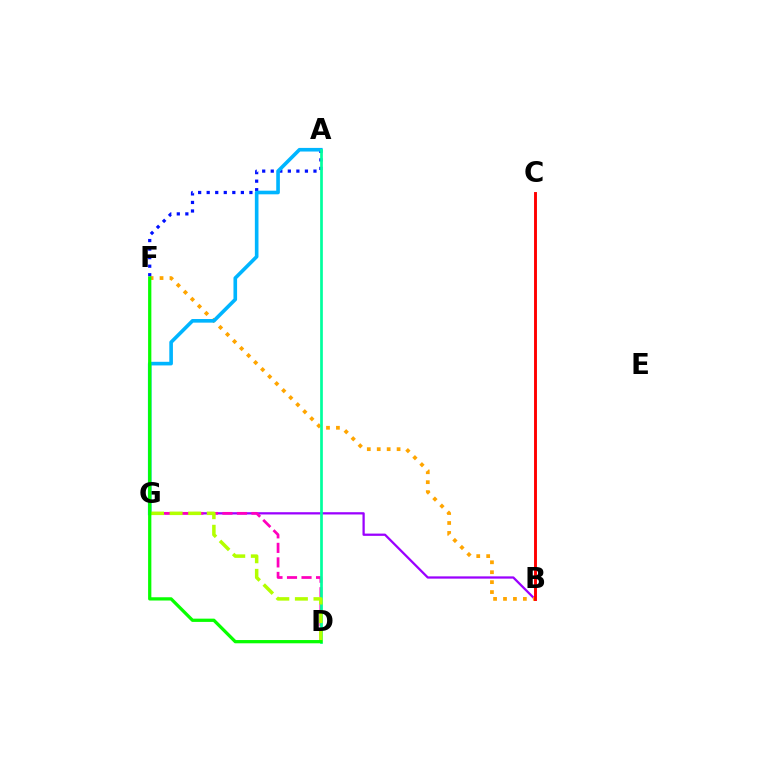{('B', 'G'): [{'color': '#9b00ff', 'line_style': 'solid', 'thickness': 1.63}], ('B', 'F'): [{'color': '#ffa500', 'line_style': 'dotted', 'thickness': 2.7}], ('D', 'G'): [{'color': '#ff00bd', 'line_style': 'dashed', 'thickness': 1.97}, {'color': '#b3ff00', 'line_style': 'dashed', 'thickness': 2.52}], ('A', 'F'): [{'color': '#0010ff', 'line_style': 'dotted', 'thickness': 2.32}], ('B', 'C'): [{'color': '#ff0000', 'line_style': 'solid', 'thickness': 2.09}], ('A', 'G'): [{'color': '#00b5ff', 'line_style': 'solid', 'thickness': 2.61}], ('A', 'D'): [{'color': '#00ff9d', 'line_style': 'solid', 'thickness': 1.94}], ('D', 'F'): [{'color': '#08ff00', 'line_style': 'solid', 'thickness': 2.35}]}